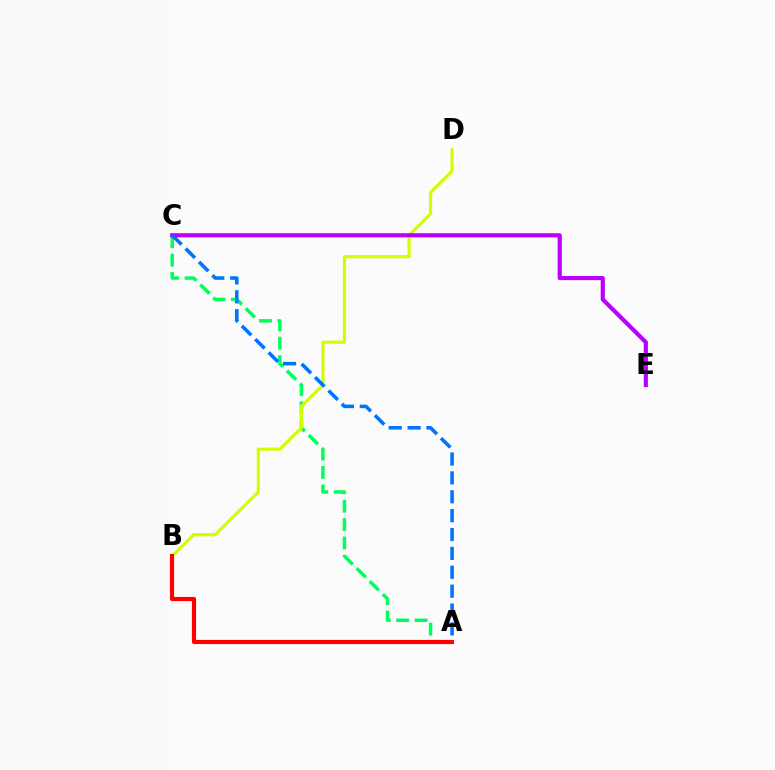{('A', 'C'): [{'color': '#00ff5c', 'line_style': 'dashed', 'thickness': 2.5}, {'color': '#0074ff', 'line_style': 'dashed', 'thickness': 2.56}], ('B', 'D'): [{'color': '#d1ff00', 'line_style': 'solid', 'thickness': 2.29}], ('C', 'E'): [{'color': '#b900ff', 'line_style': 'solid', 'thickness': 2.99}], ('A', 'B'): [{'color': '#ff0000', 'line_style': 'solid', 'thickness': 2.98}]}